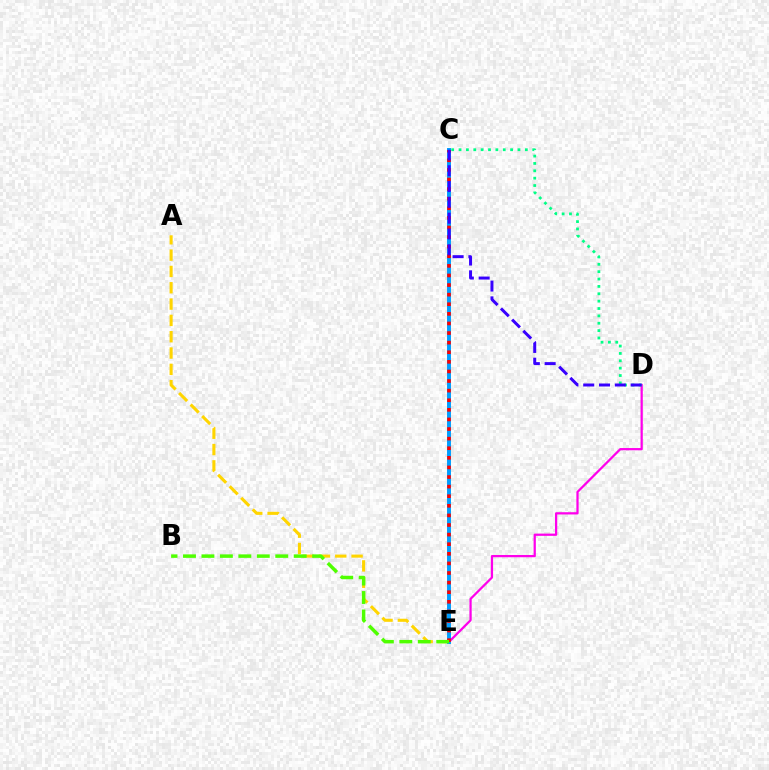{('D', 'E'): [{'color': '#ff00ed', 'line_style': 'solid', 'thickness': 1.62}], ('A', 'E'): [{'color': '#ffd500', 'line_style': 'dashed', 'thickness': 2.22}], ('C', 'E'): [{'color': '#009eff', 'line_style': 'solid', 'thickness': 2.84}, {'color': '#ff0000', 'line_style': 'dotted', 'thickness': 2.61}], ('C', 'D'): [{'color': '#00ff86', 'line_style': 'dotted', 'thickness': 2.0}, {'color': '#3700ff', 'line_style': 'dashed', 'thickness': 2.15}], ('B', 'E'): [{'color': '#4fff00', 'line_style': 'dashed', 'thickness': 2.51}]}